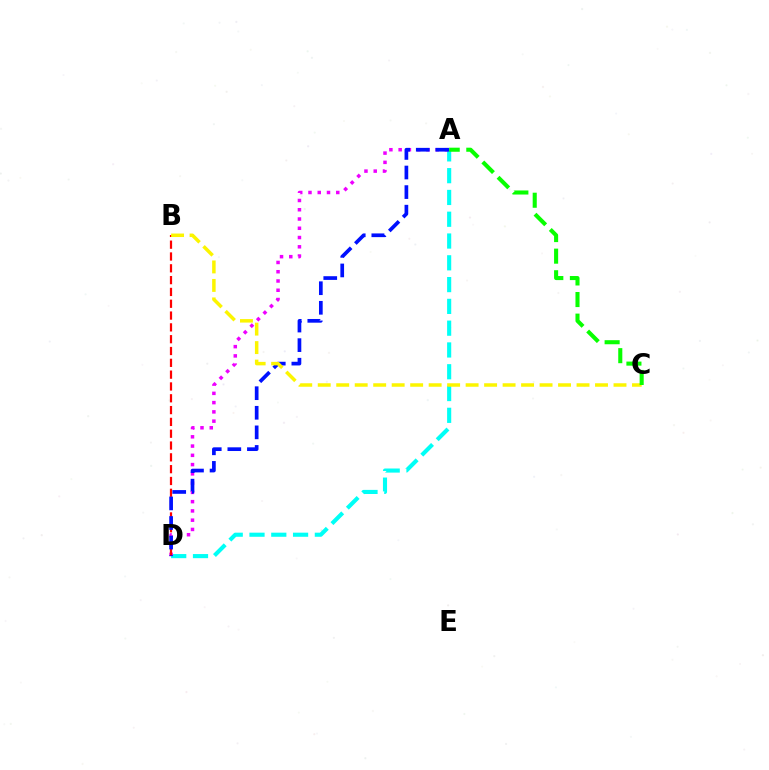{('A', 'D'): [{'color': '#00fff6', 'line_style': 'dashed', 'thickness': 2.96}, {'color': '#ee00ff', 'line_style': 'dotted', 'thickness': 2.52}, {'color': '#0010ff', 'line_style': 'dashed', 'thickness': 2.66}], ('B', 'D'): [{'color': '#ff0000', 'line_style': 'dashed', 'thickness': 1.61}], ('B', 'C'): [{'color': '#fcf500', 'line_style': 'dashed', 'thickness': 2.51}], ('A', 'C'): [{'color': '#08ff00', 'line_style': 'dashed', 'thickness': 2.93}]}